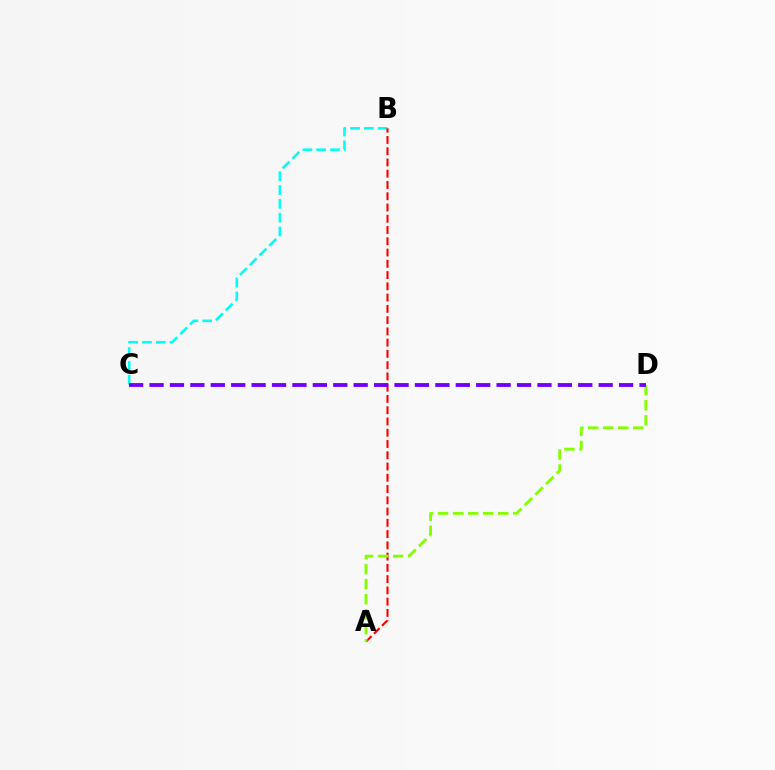{('B', 'C'): [{'color': '#00fff6', 'line_style': 'dashed', 'thickness': 1.88}], ('A', 'B'): [{'color': '#ff0000', 'line_style': 'dashed', 'thickness': 1.53}], ('A', 'D'): [{'color': '#84ff00', 'line_style': 'dashed', 'thickness': 2.04}], ('C', 'D'): [{'color': '#7200ff', 'line_style': 'dashed', 'thickness': 2.77}]}